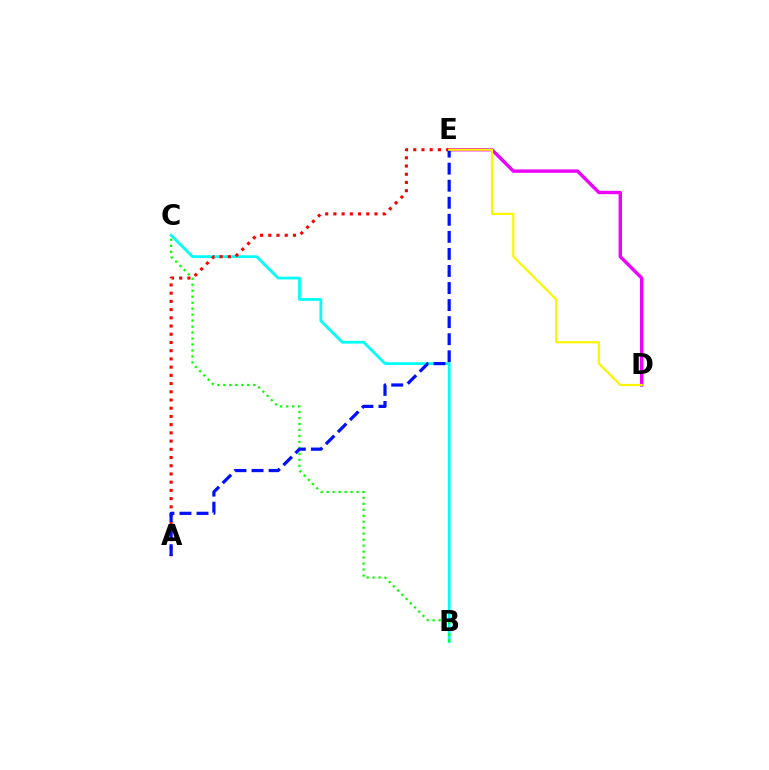{('B', 'C'): [{'color': '#00fff6', 'line_style': 'solid', 'thickness': 2.0}, {'color': '#08ff00', 'line_style': 'dotted', 'thickness': 1.62}], ('D', 'E'): [{'color': '#ee00ff', 'line_style': 'solid', 'thickness': 2.43}, {'color': '#fcf500', 'line_style': 'solid', 'thickness': 1.57}], ('A', 'E'): [{'color': '#ff0000', 'line_style': 'dotted', 'thickness': 2.23}, {'color': '#0010ff', 'line_style': 'dashed', 'thickness': 2.32}]}